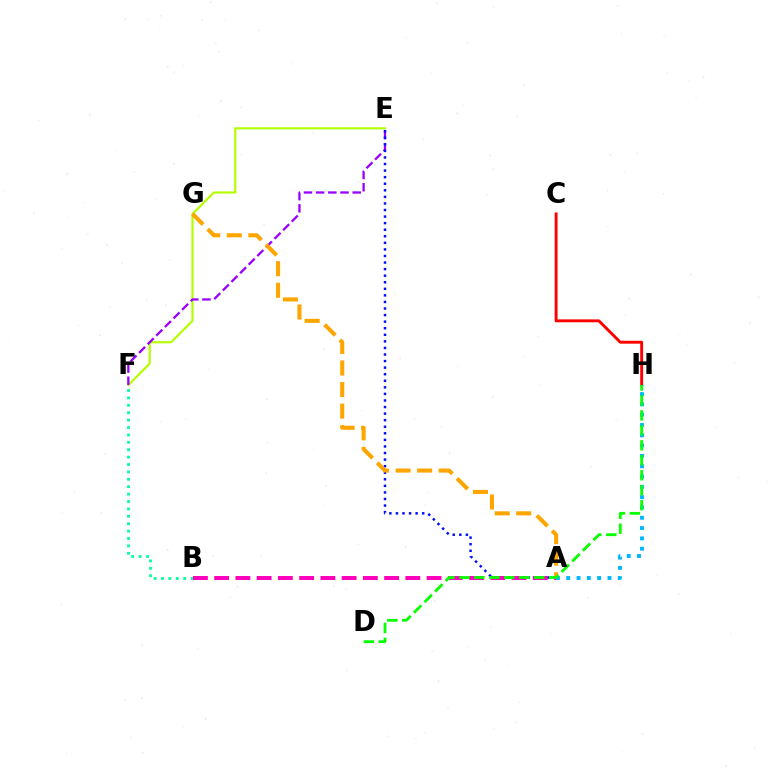{('C', 'H'): [{'color': '#ff0000', 'line_style': 'solid', 'thickness': 2.08}], ('E', 'F'): [{'color': '#b3ff00', 'line_style': 'solid', 'thickness': 1.57}, {'color': '#9b00ff', 'line_style': 'dashed', 'thickness': 1.65}], ('B', 'F'): [{'color': '#00ff9d', 'line_style': 'dotted', 'thickness': 2.01}], ('A', 'E'): [{'color': '#0010ff', 'line_style': 'dotted', 'thickness': 1.78}], ('A', 'H'): [{'color': '#00b5ff', 'line_style': 'dotted', 'thickness': 2.8}], ('A', 'G'): [{'color': '#ffa500', 'line_style': 'dashed', 'thickness': 2.93}], ('A', 'B'): [{'color': '#ff00bd', 'line_style': 'dashed', 'thickness': 2.89}], ('D', 'H'): [{'color': '#08ff00', 'line_style': 'dashed', 'thickness': 2.03}]}